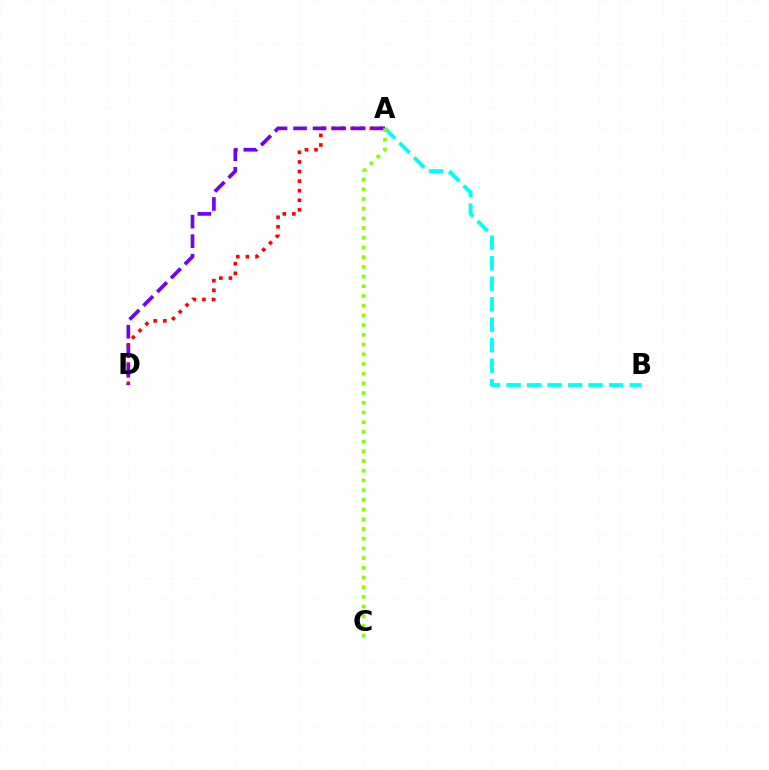{('A', 'D'): [{'color': '#ff0000', 'line_style': 'dotted', 'thickness': 2.61}, {'color': '#7200ff', 'line_style': 'dashed', 'thickness': 2.65}], ('A', 'B'): [{'color': '#00fff6', 'line_style': 'dashed', 'thickness': 2.78}], ('A', 'C'): [{'color': '#84ff00', 'line_style': 'dotted', 'thickness': 2.64}]}